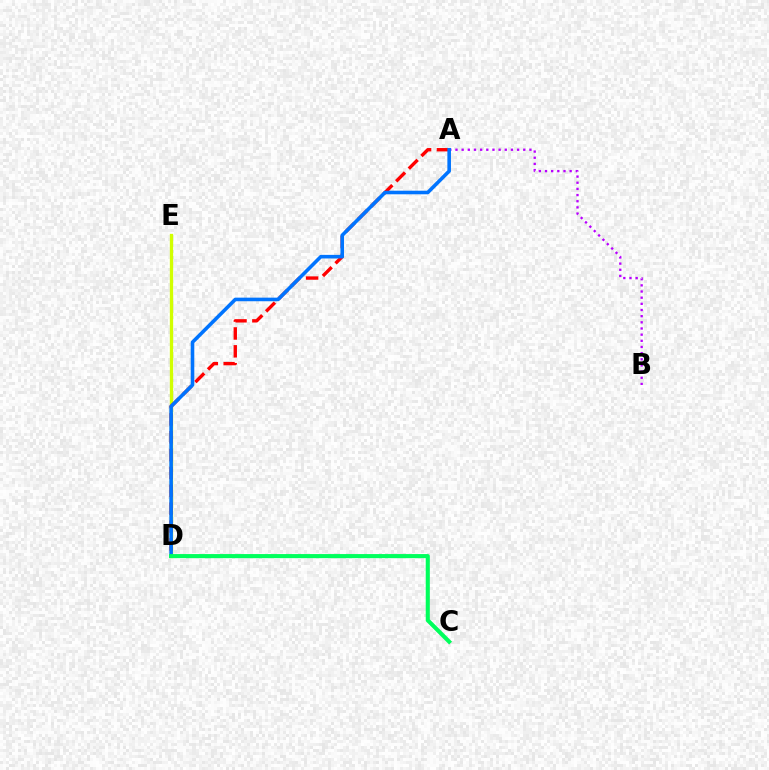{('D', 'E'): [{'color': '#d1ff00', 'line_style': 'solid', 'thickness': 2.38}], ('A', 'D'): [{'color': '#ff0000', 'line_style': 'dashed', 'thickness': 2.43}, {'color': '#0074ff', 'line_style': 'solid', 'thickness': 2.58}], ('A', 'B'): [{'color': '#b900ff', 'line_style': 'dotted', 'thickness': 1.67}], ('C', 'D'): [{'color': '#00ff5c', 'line_style': 'solid', 'thickness': 2.94}]}